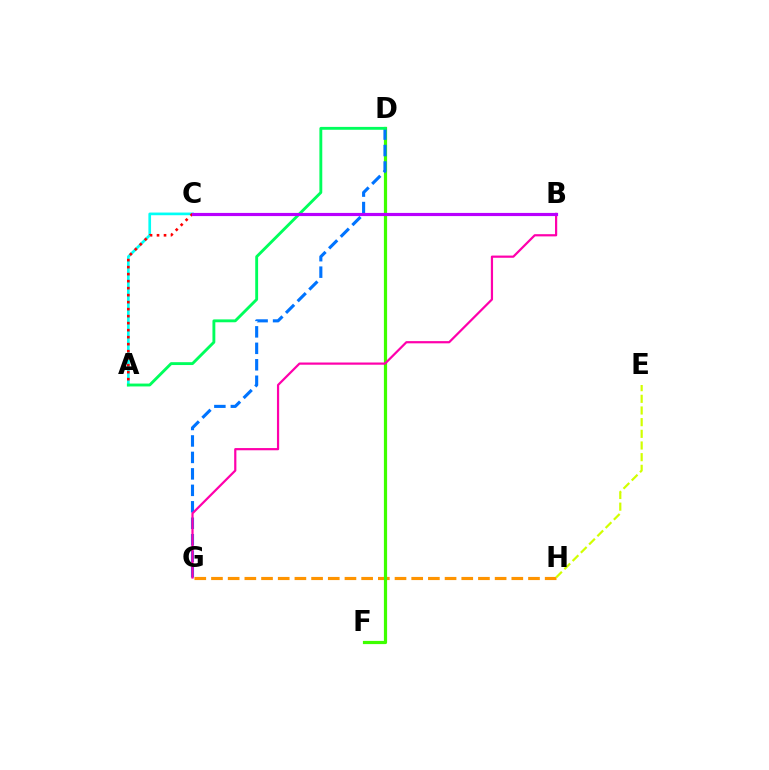{('G', 'H'): [{'color': '#ff9400', 'line_style': 'dashed', 'thickness': 2.27}], ('A', 'C'): [{'color': '#00fff6', 'line_style': 'solid', 'thickness': 1.92}, {'color': '#ff0000', 'line_style': 'dotted', 'thickness': 1.9}], ('D', 'F'): [{'color': '#3dff00', 'line_style': 'solid', 'thickness': 2.31}], ('D', 'G'): [{'color': '#0074ff', 'line_style': 'dashed', 'thickness': 2.24}], ('E', 'H'): [{'color': '#d1ff00', 'line_style': 'dashed', 'thickness': 1.59}], ('B', 'G'): [{'color': '#ff00ac', 'line_style': 'solid', 'thickness': 1.59}], ('B', 'C'): [{'color': '#2500ff', 'line_style': 'solid', 'thickness': 1.88}, {'color': '#b900ff', 'line_style': 'solid', 'thickness': 2.28}], ('A', 'D'): [{'color': '#00ff5c', 'line_style': 'solid', 'thickness': 2.07}]}